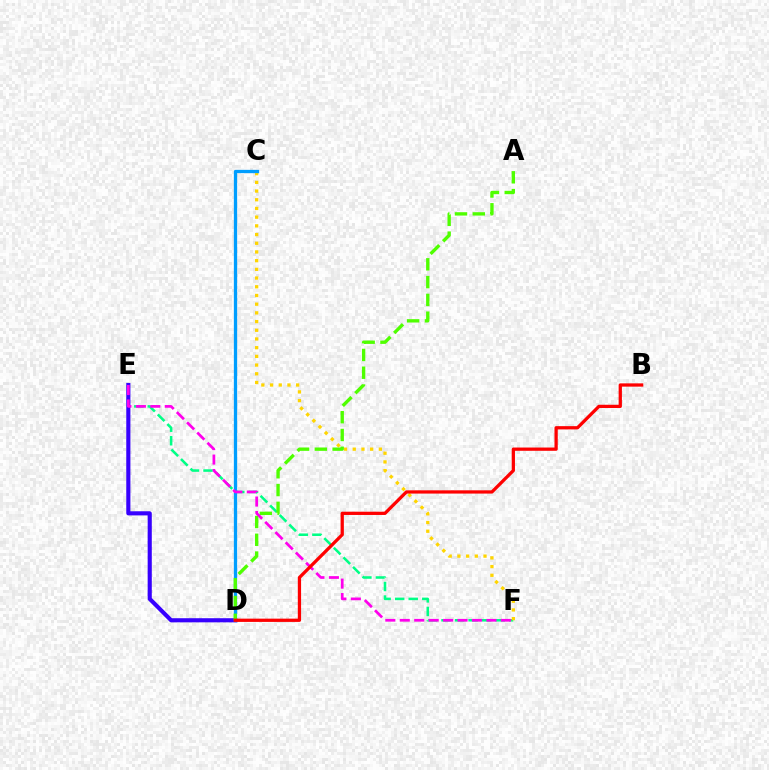{('E', 'F'): [{'color': '#00ff86', 'line_style': 'dashed', 'thickness': 1.84}, {'color': '#ff00ed', 'line_style': 'dashed', 'thickness': 1.96}], ('C', 'F'): [{'color': '#ffd500', 'line_style': 'dotted', 'thickness': 2.36}], ('D', 'E'): [{'color': '#3700ff', 'line_style': 'solid', 'thickness': 2.97}], ('C', 'D'): [{'color': '#009eff', 'line_style': 'solid', 'thickness': 2.37}], ('A', 'D'): [{'color': '#4fff00', 'line_style': 'dashed', 'thickness': 2.42}], ('B', 'D'): [{'color': '#ff0000', 'line_style': 'solid', 'thickness': 2.35}]}